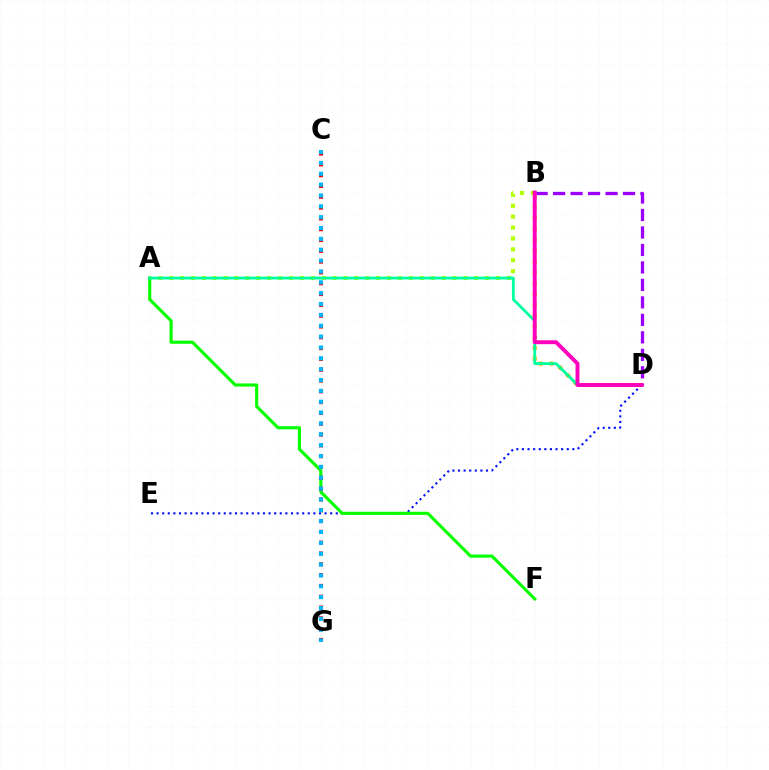{('B', 'D'): [{'color': '#ffa500', 'line_style': 'dotted', 'thickness': 2.93}, {'color': '#9b00ff', 'line_style': 'dashed', 'thickness': 2.37}, {'color': '#ff00bd', 'line_style': 'solid', 'thickness': 2.81}], ('A', 'B'): [{'color': '#b3ff00', 'line_style': 'dotted', 'thickness': 2.96}], ('D', 'E'): [{'color': '#0010ff', 'line_style': 'dotted', 'thickness': 1.52}], ('A', 'F'): [{'color': '#08ff00', 'line_style': 'solid', 'thickness': 2.26}], ('A', 'D'): [{'color': '#00ff9d', 'line_style': 'solid', 'thickness': 2.04}], ('C', 'G'): [{'color': '#ff0000', 'line_style': 'dotted', 'thickness': 2.94}, {'color': '#00b5ff', 'line_style': 'dotted', 'thickness': 2.95}]}